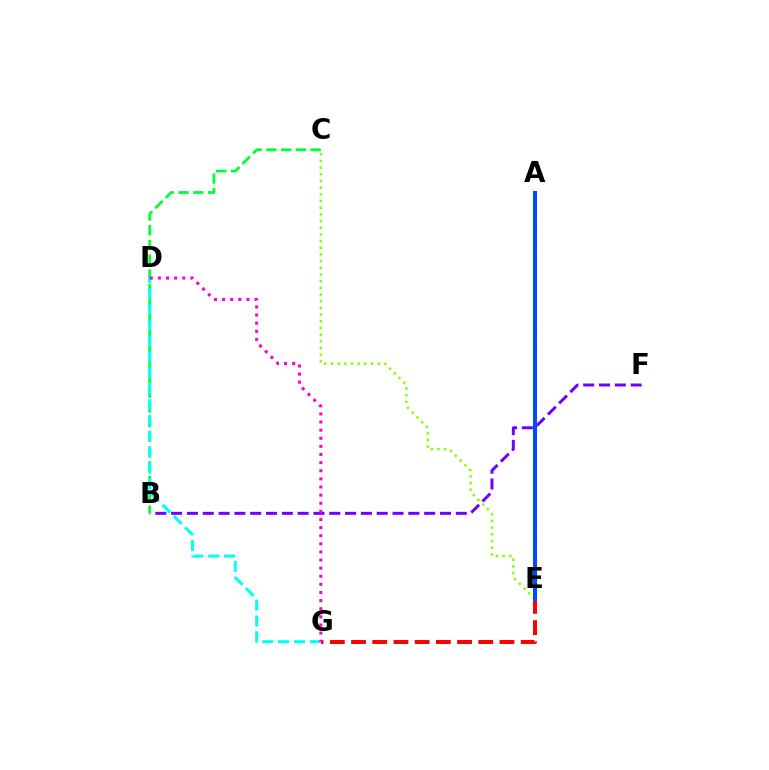{('B', 'F'): [{'color': '#7200ff', 'line_style': 'dashed', 'thickness': 2.15}], ('A', 'E'): [{'color': '#ffbd00', 'line_style': 'dashed', 'thickness': 2.37}, {'color': '#004bff', 'line_style': 'solid', 'thickness': 2.87}], ('E', 'G'): [{'color': '#ff0000', 'line_style': 'dashed', 'thickness': 2.88}], ('B', 'C'): [{'color': '#00ff39', 'line_style': 'dashed', 'thickness': 2.01}], ('D', 'G'): [{'color': '#00fff6', 'line_style': 'dashed', 'thickness': 2.16}, {'color': '#ff00cf', 'line_style': 'dotted', 'thickness': 2.21}], ('C', 'E'): [{'color': '#84ff00', 'line_style': 'dotted', 'thickness': 1.82}]}